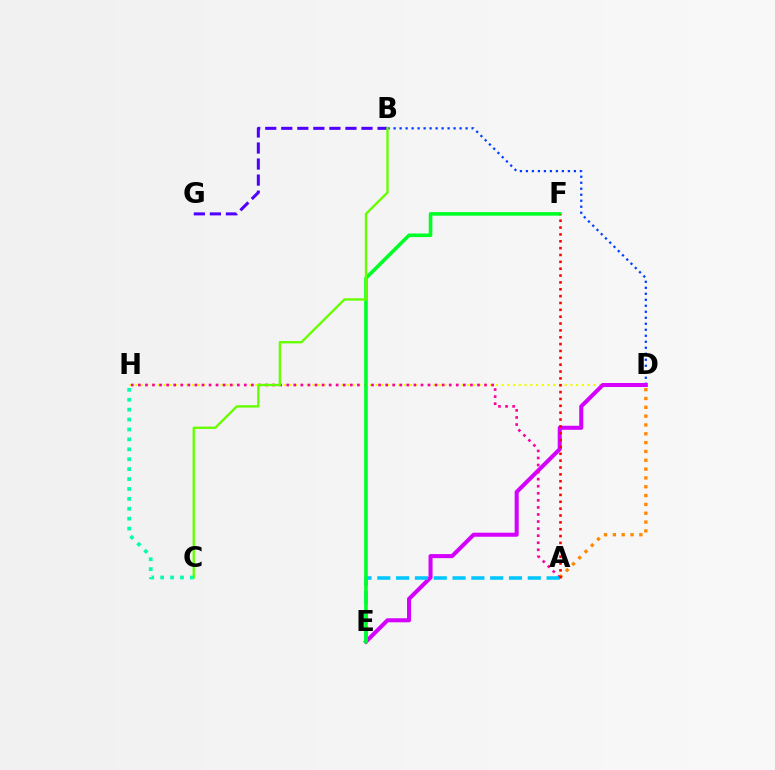{('B', 'D'): [{'color': '#003fff', 'line_style': 'dotted', 'thickness': 1.63}], ('D', 'H'): [{'color': '#eeff00', 'line_style': 'dotted', 'thickness': 1.56}], ('A', 'D'): [{'color': '#ff8800', 'line_style': 'dotted', 'thickness': 2.4}], ('D', 'E'): [{'color': '#d600ff', 'line_style': 'solid', 'thickness': 2.91}], ('A', 'H'): [{'color': '#ff00a0', 'line_style': 'dotted', 'thickness': 1.92}], ('A', 'E'): [{'color': '#00c7ff', 'line_style': 'dashed', 'thickness': 2.56}], ('B', 'G'): [{'color': '#4f00ff', 'line_style': 'dashed', 'thickness': 2.18}], ('E', 'F'): [{'color': '#00ff27', 'line_style': 'solid', 'thickness': 2.6}], ('B', 'C'): [{'color': '#66ff00', 'line_style': 'solid', 'thickness': 1.69}], ('A', 'F'): [{'color': '#ff0000', 'line_style': 'dotted', 'thickness': 1.86}], ('C', 'H'): [{'color': '#00ffaf', 'line_style': 'dotted', 'thickness': 2.69}]}